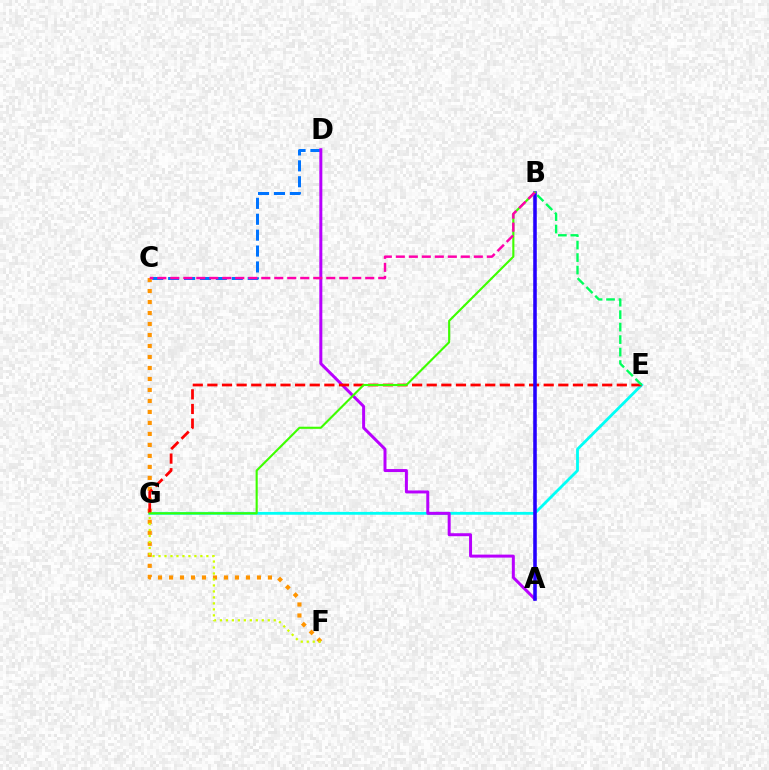{('E', 'G'): [{'color': '#00fff6', 'line_style': 'solid', 'thickness': 2.03}, {'color': '#ff0000', 'line_style': 'dashed', 'thickness': 1.99}], ('C', 'D'): [{'color': '#0074ff', 'line_style': 'dashed', 'thickness': 2.16}], ('C', 'F'): [{'color': '#ff9400', 'line_style': 'dotted', 'thickness': 2.99}], ('A', 'D'): [{'color': '#b900ff', 'line_style': 'solid', 'thickness': 2.15}], ('A', 'B'): [{'color': '#2500ff', 'line_style': 'solid', 'thickness': 2.56}], ('B', 'G'): [{'color': '#3dff00', 'line_style': 'solid', 'thickness': 1.53}], ('B', 'E'): [{'color': '#00ff5c', 'line_style': 'dashed', 'thickness': 1.69}], ('F', 'G'): [{'color': '#d1ff00', 'line_style': 'dotted', 'thickness': 1.62}], ('B', 'C'): [{'color': '#ff00ac', 'line_style': 'dashed', 'thickness': 1.77}]}